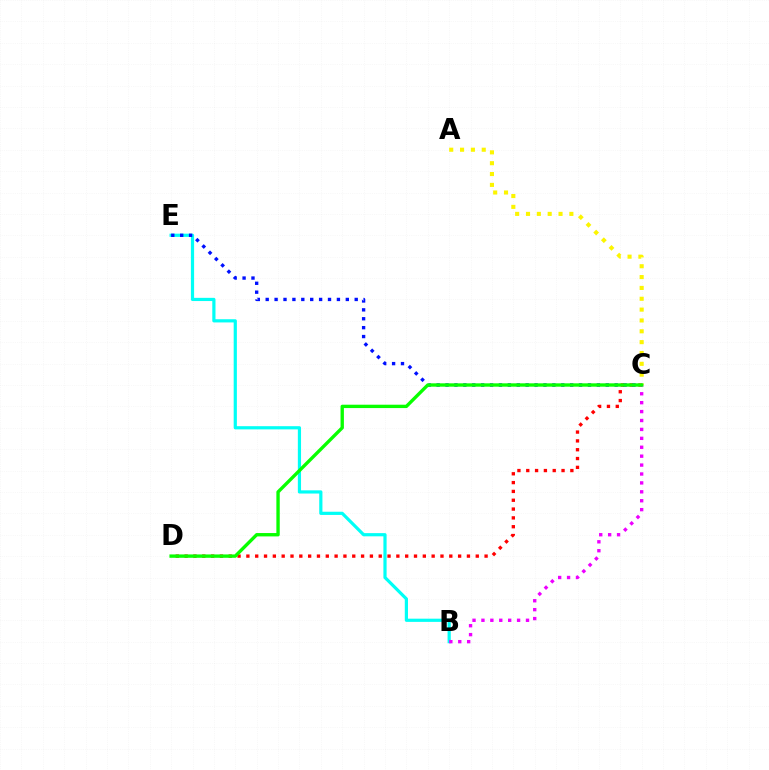{('C', 'D'): [{'color': '#ff0000', 'line_style': 'dotted', 'thickness': 2.4}, {'color': '#08ff00', 'line_style': 'solid', 'thickness': 2.42}], ('A', 'C'): [{'color': '#fcf500', 'line_style': 'dotted', 'thickness': 2.95}], ('B', 'E'): [{'color': '#00fff6', 'line_style': 'solid', 'thickness': 2.3}], ('B', 'C'): [{'color': '#ee00ff', 'line_style': 'dotted', 'thickness': 2.42}], ('C', 'E'): [{'color': '#0010ff', 'line_style': 'dotted', 'thickness': 2.42}]}